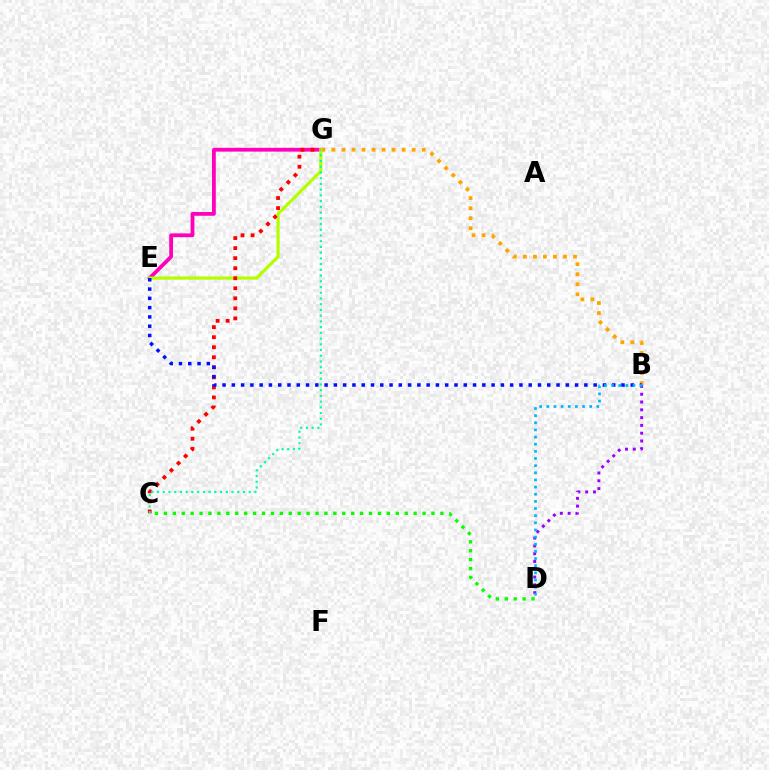{('E', 'G'): [{'color': '#ff00bd', 'line_style': 'solid', 'thickness': 2.73}, {'color': '#b3ff00', 'line_style': 'solid', 'thickness': 2.29}], ('B', 'G'): [{'color': '#ffa500', 'line_style': 'dotted', 'thickness': 2.73}], ('C', 'D'): [{'color': '#08ff00', 'line_style': 'dotted', 'thickness': 2.42}], ('C', 'G'): [{'color': '#ff0000', 'line_style': 'dotted', 'thickness': 2.73}, {'color': '#00ff9d', 'line_style': 'dotted', 'thickness': 1.56}], ('B', 'E'): [{'color': '#0010ff', 'line_style': 'dotted', 'thickness': 2.52}], ('B', 'D'): [{'color': '#9b00ff', 'line_style': 'dotted', 'thickness': 2.12}, {'color': '#00b5ff', 'line_style': 'dotted', 'thickness': 1.94}]}